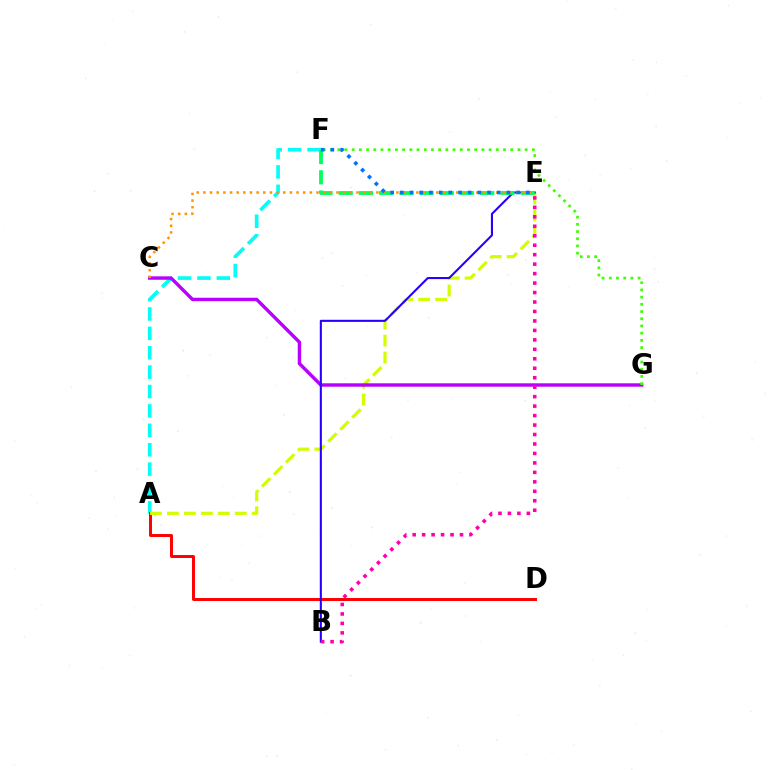{('A', 'F'): [{'color': '#00fff6', 'line_style': 'dashed', 'thickness': 2.64}], ('A', 'D'): [{'color': '#ff0000', 'line_style': 'solid', 'thickness': 2.13}], ('A', 'E'): [{'color': '#d1ff00', 'line_style': 'dashed', 'thickness': 2.3}], ('C', 'G'): [{'color': '#b900ff', 'line_style': 'solid', 'thickness': 2.46}], ('B', 'E'): [{'color': '#2500ff', 'line_style': 'solid', 'thickness': 1.5}, {'color': '#ff00ac', 'line_style': 'dotted', 'thickness': 2.57}], ('F', 'G'): [{'color': '#3dff00', 'line_style': 'dotted', 'thickness': 1.96}], ('E', 'F'): [{'color': '#00ff5c', 'line_style': 'dashed', 'thickness': 2.75}, {'color': '#0074ff', 'line_style': 'dotted', 'thickness': 2.63}], ('C', 'E'): [{'color': '#ff9400', 'line_style': 'dotted', 'thickness': 1.81}]}